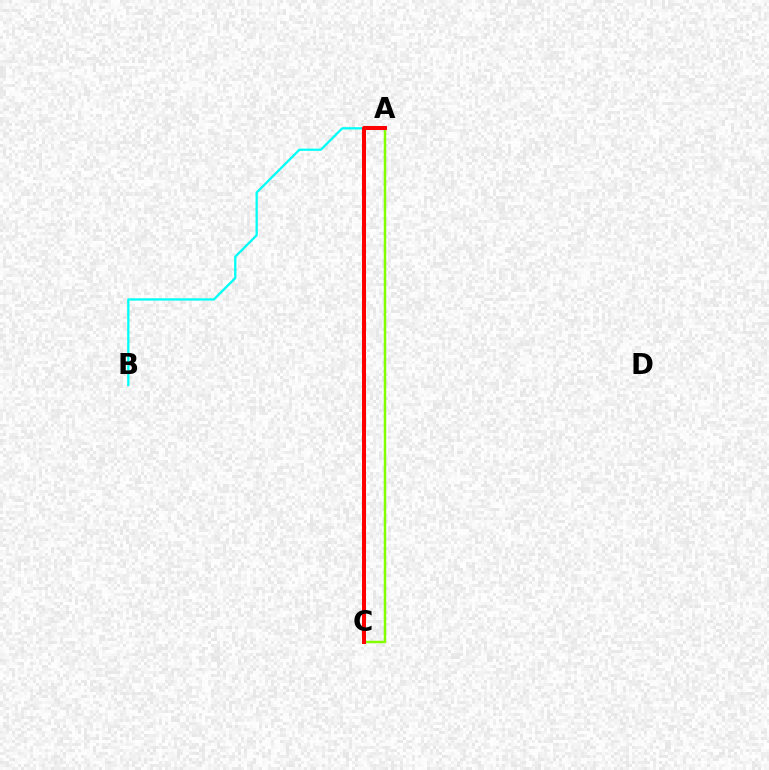{('A', 'B'): [{'color': '#00fff6', 'line_style': 'solid', 'thickness': 1.64}], ('A', 'C'): [{'color': '#7200ff', 'line_style': 'dotted', 'thickness': 1.78}, {'color': '#84ff00', 'line_style': 'solid', 'thickness': 1.8}, {'color': '#ff0000', 'line_style': 'solid', 'thickness': 2.9}]}